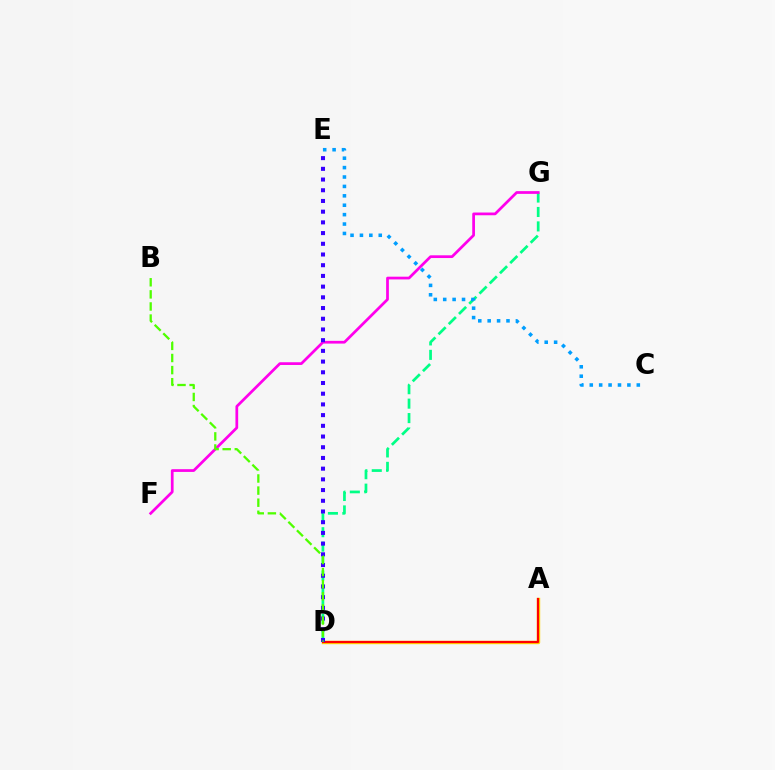{('D', 'G'): [{'color': '#00ff86', 'line_style': 'dashed', 'thickness': 1.96}], ('A', 'D'): [{'color': '#ffd500', 'line_style': 'solid', 'thickness': 2.45}, {'color': '#ff0000', 'line_style': 'solid', 'thickness': 1.57}], ('C', 'E'): [{'color': '#009eff', 'line_style': 'dotted', 'thickness': 2.56}], ('F', 'G'): [{'color': '#ff00ed', 'line_style': 'solid', 'thickness': 1.97}], ('D', 'E'): [{'color': '#3700ff', 'line_style': 'dotted', 'thickness': 2.91}], ('B', 'D'): [{'color': '#4fff00', 'line_style': 'dashed', 'thickness': 1.64}]}